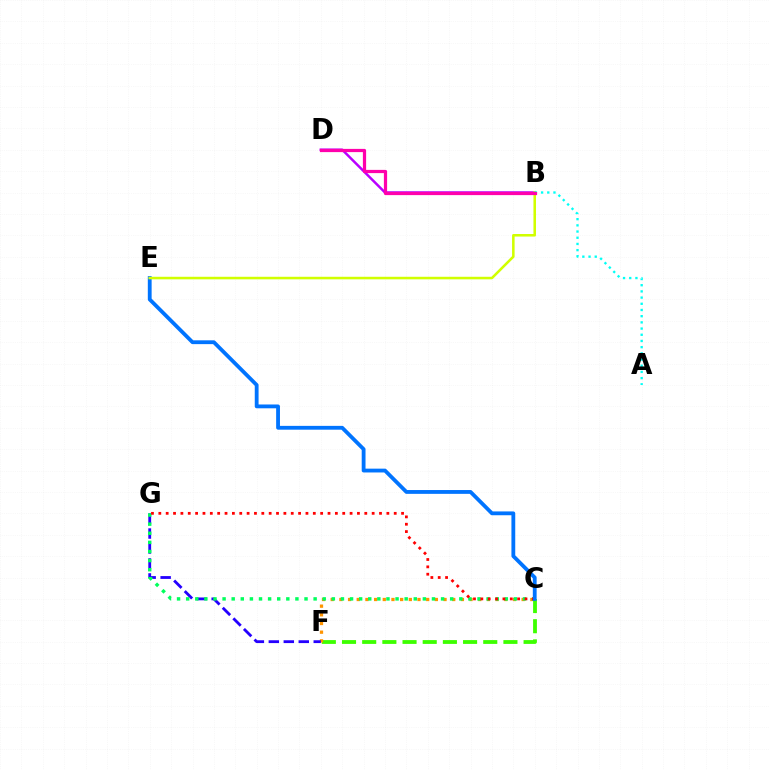{('C', 'F'): [{'color': '#3dff00', 'line_style': 'dashed', 'thickness': 2.74}, {'color': '#ff9400', 'line_style': 'dotted', 'thickness': 2.36}], ('F', 'G'): [{'color': '#2500ff', 'line_style': 'dashed', 'thickness': 2.03}], ('C', 'G'): [{'color': '#00ff5c', 'line_style': 'dotted', 'thickness': 2.47}, {'color': '#ff0000', 'line_style': 'dotted', 'thickness': 2.0}], ('C', 'E'): [{'color': '#0074ff', 'line_style': 'solid', 'thickness': 2.75}], ('B', 'D'): [{'color': '#b900ff', 'line_style': 'solid', 'thickness': 1.79}, {'color': '#ff00ac', 'line_style': 'solid', 'thickness': 2.32}], ('B', 'E'): [{'color': '#d1ff00', 'line_style': 'solid', 'thickness': 1.83}], ('A', 'B'): [{'color': '#00fff6', 'line_style': 'dotted', 'thickness': 1.68}]}